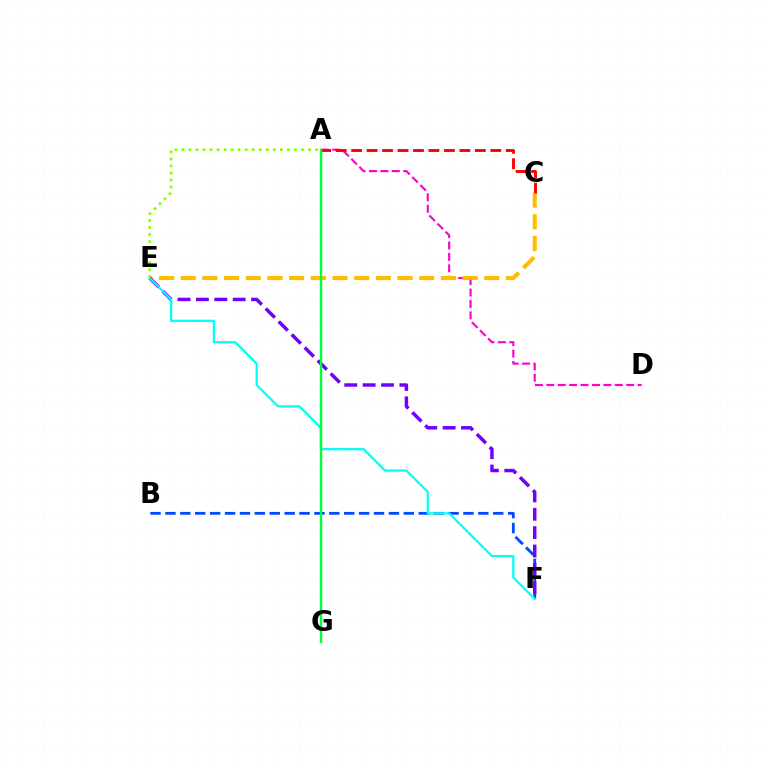{('A', 'E'): [{'color': '#84ff00', 'line_style': 'dotted', 'thickness': 1.91}], ('A', 'D'): [{'color': '#ff00cf', 'line_style': 'dashed', 'thickness': 1.55}], ('C', 'E'): [{'color': '#ffbd00', 'line_style': 'dashed', 'thickness': 2.95}], ('B', 'F'): [{'color': '#004bff', 'line_style': 'dashed', 'thickness': 2.02}], ('A', 'C'): [{'color': '#ff0000', 'line_style': 'dashed', 'thickness': 2.1}], ('E', 'F'): [{'color': '#7200ff', 'line_style': 'dashed', 'thickness': 2.5}, {'color': '#00fff6', 'line_style': 'solid', 'thickness': 1.63}], ('A', 'G'): [{'color': '#00ff39', 'line_style': 'solid', 'thickness': 1.72}]}